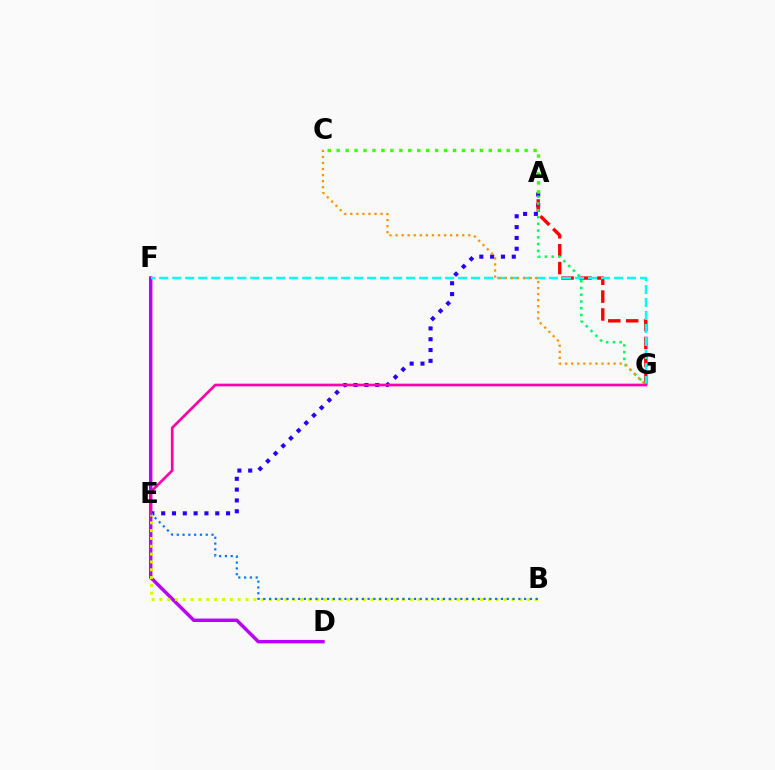{('D', 'F'): [{'color': '#b900ff', 'line_style': 'solid', 'thickness': 2.48}], ('A', 'E'): [{'color': '#2500ff', 'line_style': 'dotted', 'thickness': 2.94}], ('A', 'G'): [{'color': '#ff0000', 'line_style': 'dashed', 'thickness': 2.43}, {'color': '#00ff5c', 'line_style': 'dotted', 'thickness': 1.84}], ('B', 'E'): [{'color': '#d1ff00', 'line_style': 'dotted', 'thickness': 2.13}, {'color': '#0074ff', 'line_style': 'dotted', 'thickness': 1.57}], ('F', 'G'): [{'color': '#00fff6', 'line_style': 'dashed', 'thickness': 1.77}], ('E', 'G'): [{'color': '#ff00ac', 'line_style': 'solid', 'thickness': 1.93}], ('C', 'G'): [{'color': '#ff9400', 'line_style': 'dotted', 'thickness': 1.65}], ('A', 'C'): [{'color': '#3dff00', 'line_style': 'dotted', 'thickness': 2.43}]}